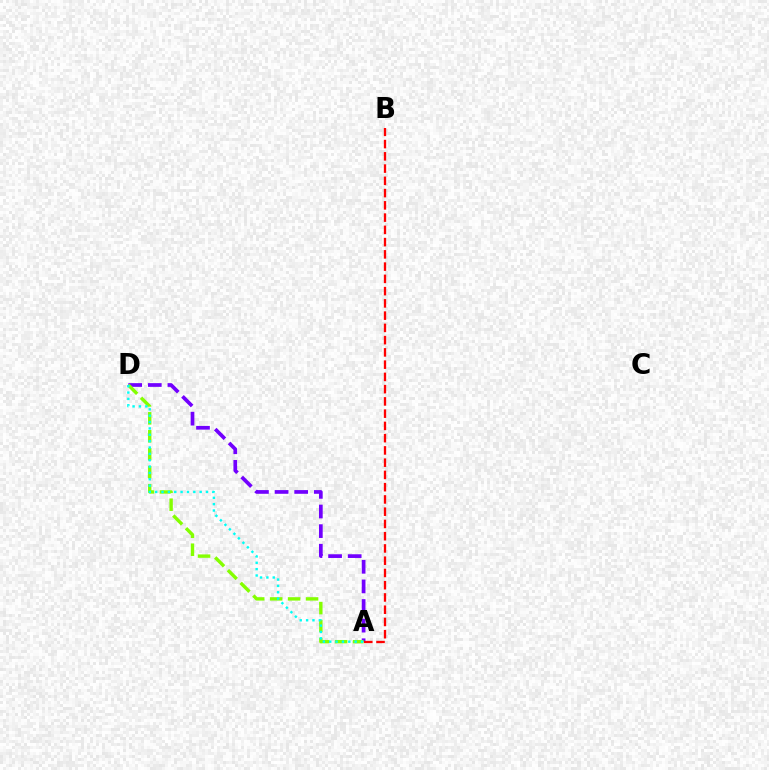{('A', 'D'): [{'color': '#7200ff', 'line_style': 'dashed', 'thickness': 2.66}, {'color': '#84ff00', 'line_style': 'dashed', 'thickness': 2.44}, {'color': '#00fff6', 'line_style': 'dotted', 'thickness': 1.73}], ('A', 'B'): [{'color': '#ff0000', 'line_style': 'dashed', 'thickness': 1.66}]}